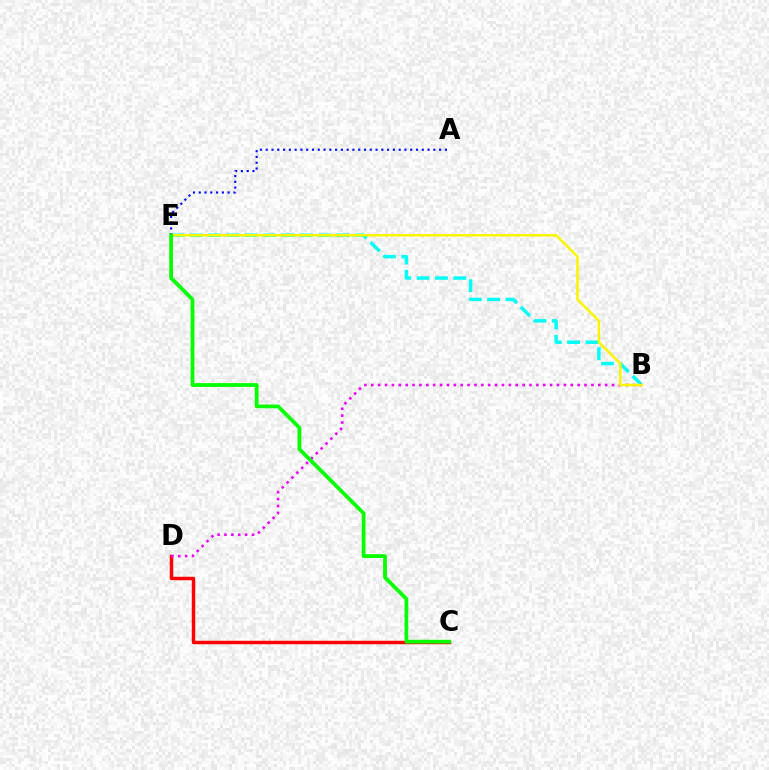{('C', 'D'): [{'color': '#ff0000', 'line_style': 'solid', 'thickness': 2.49}], ('B', 'E'): [{'color': '#00fff6', 'line_style': 'dashed', 'thickness': 2.5}, {'color': '#fcf500', 'line_style': 'solid', 'thickness': 1.85}], ('B', 'D'): [{'color': '#ee00ff', 'line_style': 'dotted', 'thickness': 1.87}], ('A', 'E'): [{'color': '#0010ff', 'line_style': 'dotted', 'thickness': 1.57}], ('C', 'E'): [{'color': '#08ff00', 'line_style': 'solid', 'thickness': 2.72}]}